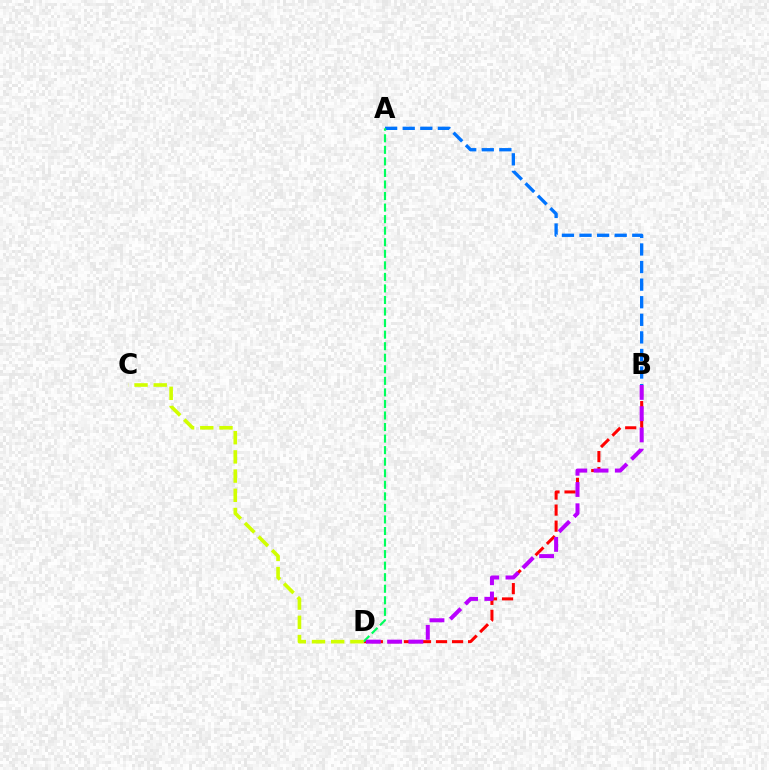{('A', 'B'): [{'color': '#0074ff', 'line_style': 'dashed', 'thickness': 2.39}], ('B', 'D'): [{'color': '#ff0000', 'line_style': 'dashed', 'thickness': 2.18}, {'color': '#b900ff', 'line_style': 'dashed', 'thickness': 2.89}], ('A', 'D'): [{'color': '#00ff5c', 'line_style': 'dashed', 'thickness': 1.57}], ('C', 'D'): [{'color': '#d1ff00', 'line_style': 'dashed', 'thickness': 2.61}]}